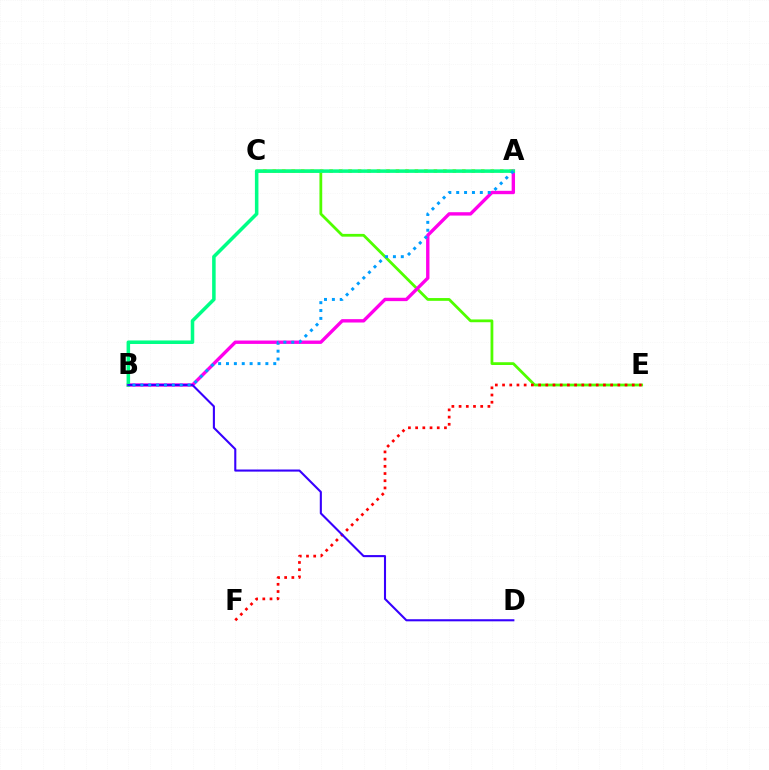{('C', 'E'): [{'color': '#4fff00', 'line_style': 'solid', 'thickness': 2.0}], ('A', 'C'): [{'color': '#ffd500', 'line_style': 'dotted', 'thickness': 2.57}], ('A', 'B'): [{'color': '#ff00ed', 'line_style': 'solid', 'thickness': 2.42}, {'color': '#00ff86', 'line_style': 'solid', 'thickness': 2.54}, {'color': '#009eff', 'line_style': 'dotted', 'thickness': 2.14}], ('E', 'F'): [{'color': '#ff0000', 'line_style': 'dotted', 'thickness': 1.96}], ('B', 'D'): [{'color': '#3700ff', 'line_style': 'solid', 'thickness': 1.51}]}